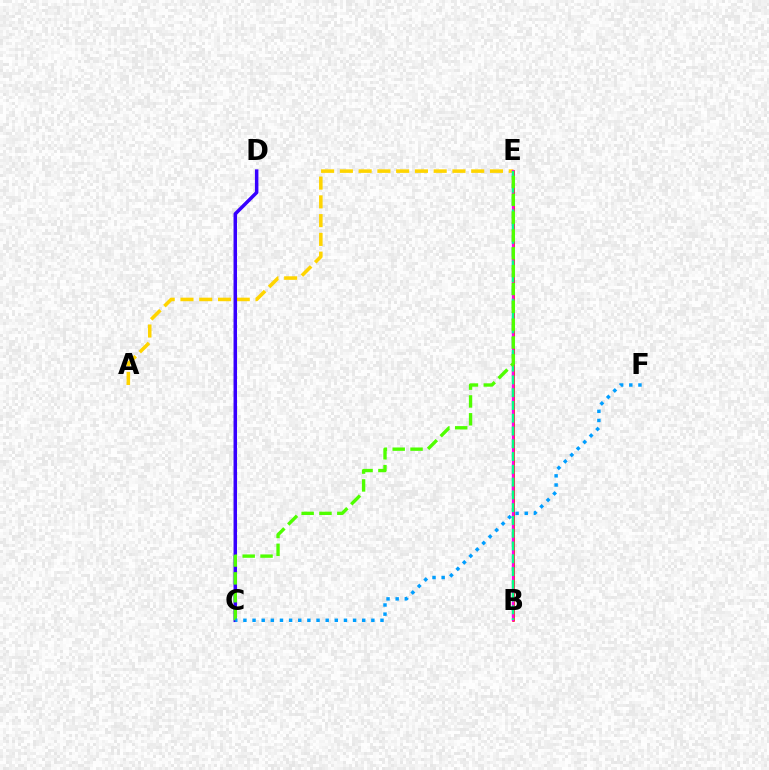{('B', 'E'): [{'color': '#ff0000', 'line_style': 'solid', 'thickness': 1.83}, {'color': '#ff00ed', 'line_style': 'solid', 'thickness': 1.65}, {'color': '#00ff86', 'line_style': 'dashed', 'thickness': 1.74}], ('A', 'E'): [{'color': '#ffd500', 'line_style': 'dashed', 'thickness': 2.55}], ('C', 'D'): [{'color': '#3700ff', 'line_style': 'solid', 'thickness': 2.52}], ('C', 'E'): [{'color': '#4fff00', 'line_style': 'dashed', 'thickness': 2.42}], ('C', 'F'): [{'color': '#009eff', 'line_style': 'dotted', 'thickness': 2.48}]}